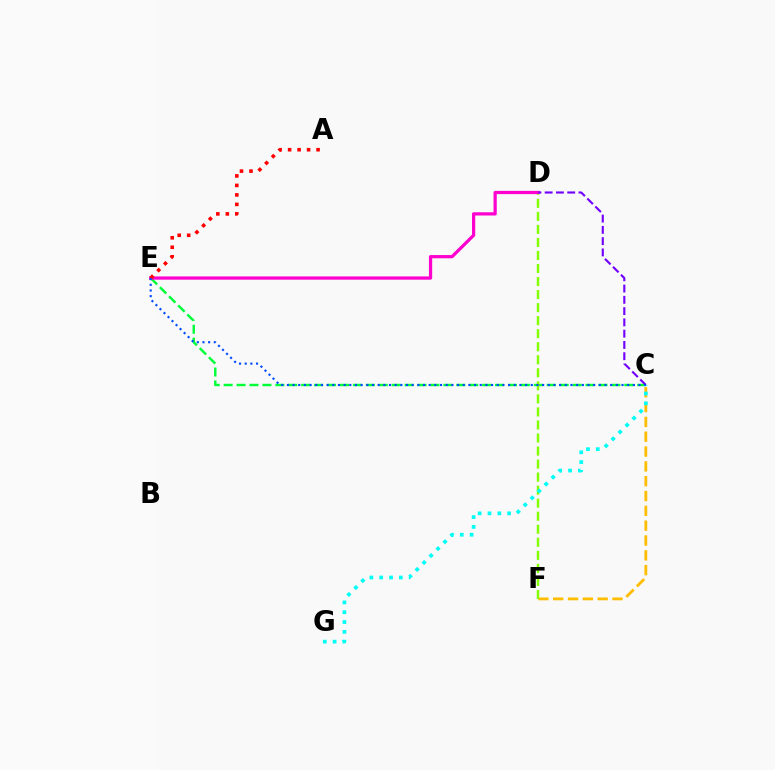{('C', 'E'): [{'color': '#00ff39', 'line_style': 'dashed', 'thickness': 1.76}, {'color': '#004bff', 'line_style': 'dotted', 'thickness': 1.54}], ('C', 'F'): [{'color': '#ffbd00', 'line_style': 'dashed', 'thickness': 2.01}], ('D', 'F'): [{'color': '#84ff00', 'line_style': 'dashed', 'thickness': 1.77}], ('C', 'G'): [{'color': '#00fff6', 'line_style': 'dotted', 'thickness': 2.67}], ('D', 'E'): [{'color': '#ff00cf', 'line_style': 'solid', 'thickness': 2.33}], ('A', 'E'): [{'color': '#ff0000', 'line_style': 'dotted', 'thickness': 2.58}], ('C', 'D'): [{'color': '#7200ff', 'line_style': 'dashed', 'thickness': 1.53}]}